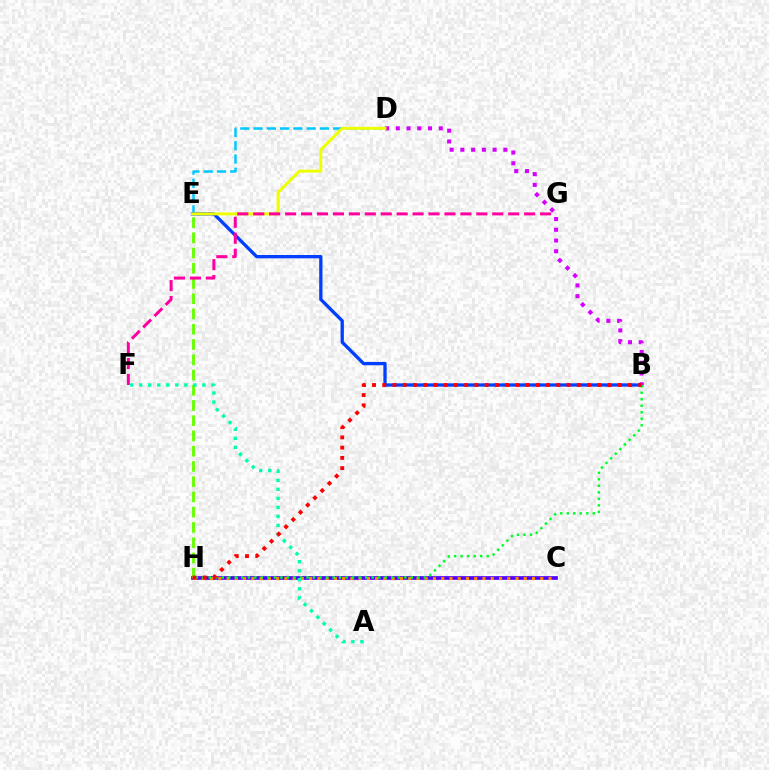{('D', 'E'): [{'color': '#00c7ff', 'line_style': 'dashed', 'thickness': 1.8}, {'color': '#eeff00', 'line_style': 'solid', 'thickness': 2.12}], ('B', 'E'): [{'color': '#003fff', 'line_style': 'solid', 'thickness': 2.38}], ('C', 'H'): [{'color': '#4f00ff', 'line_style': 'solid', 'thickness': 2.66}, {'color': '#ff8800', 'line_style': 'dotted', 'thickness': 2.24}], ('E', 'H'): [{'color': '#66ff00', 'line_style': 'dashed', 'thickness': 2.07}], ('B', 'D'): [{'color': '#d600ff', 'line_style': 'dotted', 'thickness': 2.92}], ('B', 'H'): [{'color': '#00ff27', 'line_style': 'dotted', 'thickness': 1.77}, {'color': '#ff0000', 'line_style': 'dotted', 'thickness': 2.78}], ('A', 'F'): [{'color': '#00ffaf', 'line_style': 'dotted', 'thickness': 2.45}], ('F', 'G'): [{'color': '#ff00a0', 'line_style': 'dashed', 'thickness': 2.16}]}